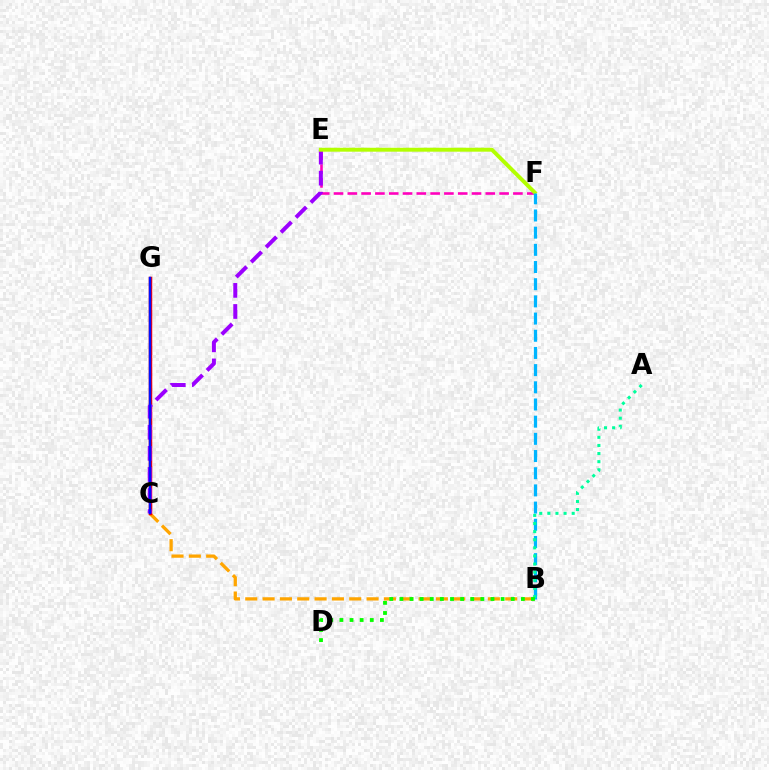{('B', 'C'): [{'color': '#ffa500', 'line_style': 'dashed', 'thickness': 2.35}], ('E', 'F'): [{'color': '#ff00bd', 'line_style': 'dashed', 'thickness': 1.87}, {'color': '#b3ff00', 'line_style': 'solid', 'thickness': 2.82}], ('C', 'G'): [{'color': '#ff0000', 'line_style': 'solid', 'thickness': 2.52}, {'color': '#0010ff', 'line_style': 'solid', 'thickness': 1.76}], ('C', 'E'): [{'color': '#9b00ff', 'line_style': 'dashed', 'thickness': 2.87}], ('B', 'F'): [{'color': '#00b5ff', 'line_style': 'dashed', 'thickness': 2.33}], ('A', 'B'): [{'color': '#00ff9d', 'line_style': 'dotted', 'thickness': 2.2}], ('B', 'D'): [{'color': '#08ff00', 'line_style': 'dotted', 'thickness': 2.75}]}